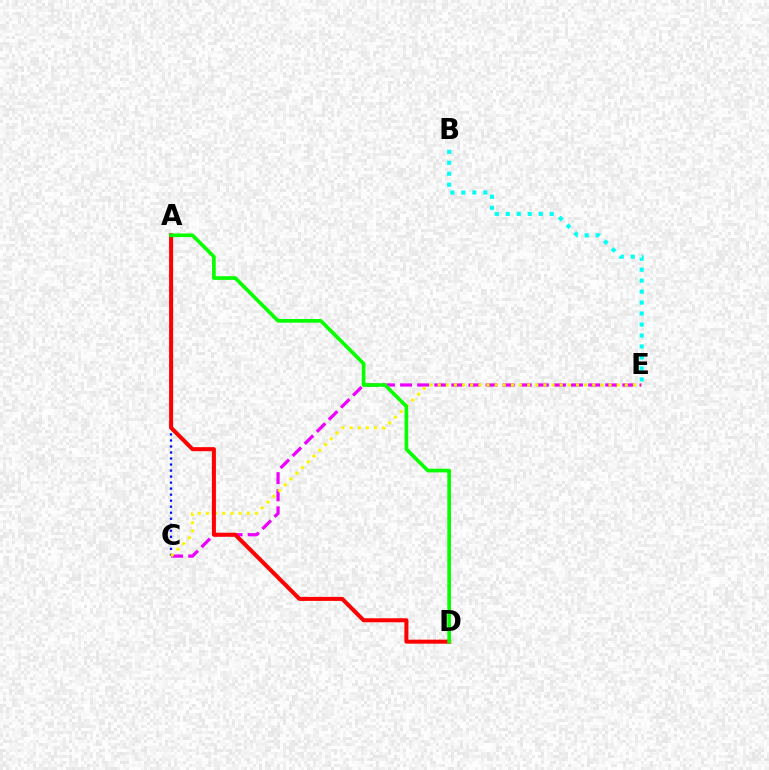{('C', 'E'): [{'color': '#ee00ff', 'line_style': 'dashed', 'thickness': 2.32}, {'color': '#fcf500', 'line_style': 'dotted', 'thickness': 2.21}], ('A', 'C'): [{'color': '#0010ff', 'line_style': 'dotted', 'thickness': 1.64}], ('B', 'E'): [{'color': '#00fff6', 'line_style': 'dotted', 'thickness': 2.98}], ('A', 'D'): [{'color': '#ff0000', 'line_style': 'solid', 'thickness': 2.9}, {'color': '#08ff00', 'line_style': 'solid', 'thickness': 2.65}]}